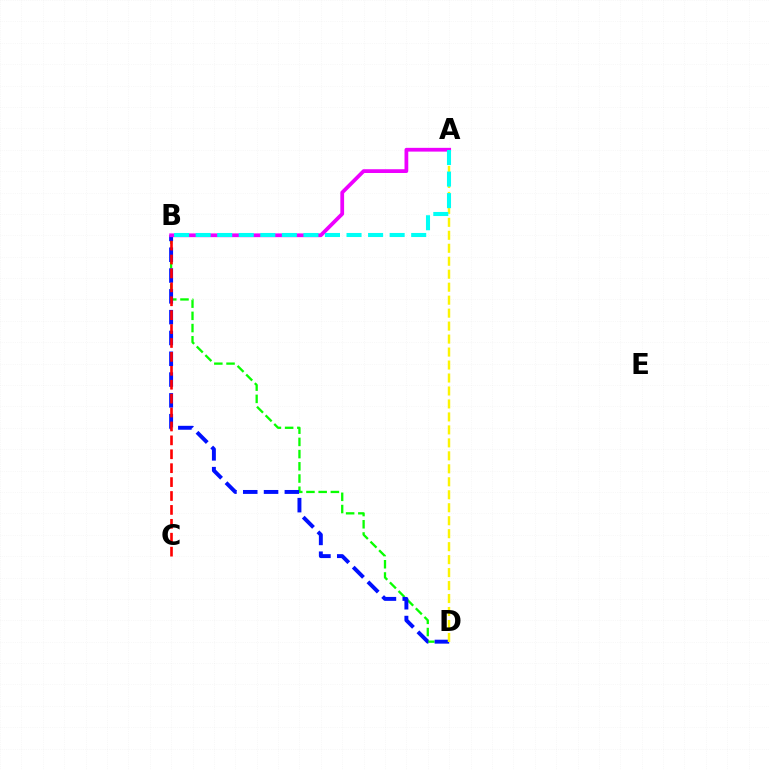{('B', 'D'): [{'color': '#08ff00', 'line_style': 'dashed', 'thickness': 1.66}, {'color': '#0010ff', 'line_style': 'dashed', 'thickness': 2.83}], ('B', 'C'): [{'color': '#ff0000', 'line_style': 'dashed', 'thickness': 1.89}], ('A', 'D'): [{'color': '#fcf500', 'line_style': 'dashed', 'thickness': 1.76}], ('A', 'B'): [{'color': '#ee00ff', 'line_style': 'solid', 'thickness': 2.71}, {'color': '#00fff6', 'line_style': 'dashed', 'thickness': 2.93}]}